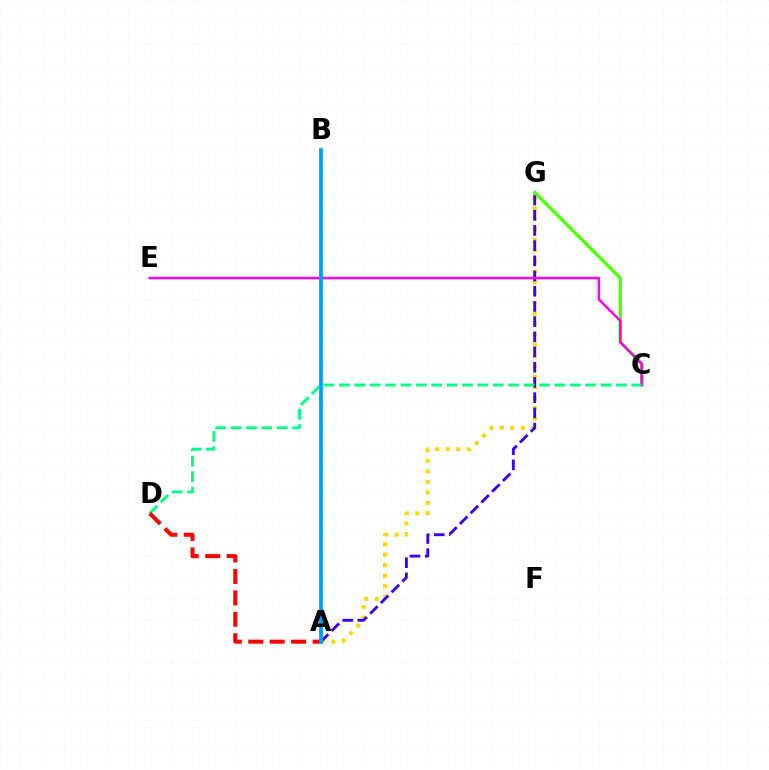{('A', 'G'): [{'color': '#ffd500', 'line_style': 'dotted', 'thickness': 2.86}, {'color': '#3700ff', 'line_style': 'dashed', 'thickness': 2.07}], ('C', 'G'): [{'color': '#4fff00', 'line_style': 'solid', 'thickness': 2.39}], ('C', 'E'): [{'color': '#ff00ed', 'line_style': 'solid', 'thickness': 1.81}], ('C', 'D'): [{'color': '#00ff86', 'line_style': 'dashed', 'thickness': 2.09}], ('A', 'D'): [{'color': '#ff0000', 'line_style': 'dashed', 'thickness': 2.91}], ('A', 'B'): [{'color': '#009eff', 'line_style': 'solid', 'thickness': 2.71}]}